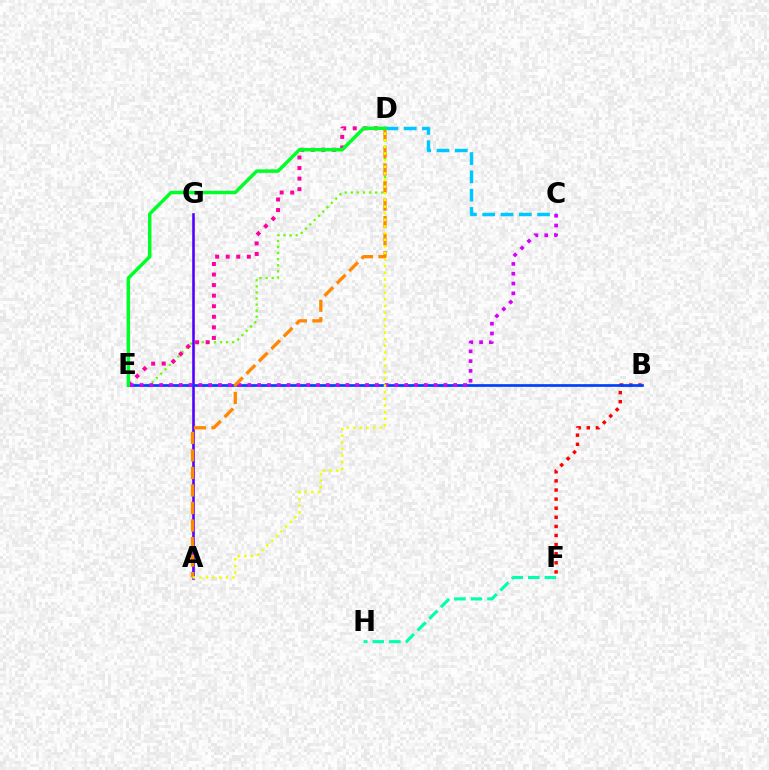{('B', 'F'): [{'color': '#ff0000', 'line_style': 'dotted', 'thickness': 2.47}], ('C', 'D'): [{'color': '#00c7ff', 'line_style': 'dashed', 'thickness': 2.48}], ('D', 'E'): [{'color': '#66ff00', 'line_style': 'dotted', 'thickness': 1.65}, {'color': '#ff00a0', 'line_style': 'dotted', 'thickness': 2.87}, {'color': '#00ff27', 'line_style': 'solid', 'thickness': 2.5}], ('F', 'H'): [{'color': '#00ffaf', 'line_style': 'dashed', 'thickness': 2.25}], ('A', 'G'): [{'color': '#4f00ff', 'line_style': 'solid', 'thickness': 1.86}], ('B', 'E'): [{'color': '#003fff', 'line_style': 'solid', 'thickness': 1.94}], ('C', 'E'): [{'color': '#d600ff', 'line_style': 'dotted', 'thickness': 2.66}], ('A', 'D'): [{'color': '#ff8800', 'line_style': 'dashed', 'thickness': 2.38}, {'color': '#eeff00', 'line_style': 'dotted', 'thickness': 1.8}]}